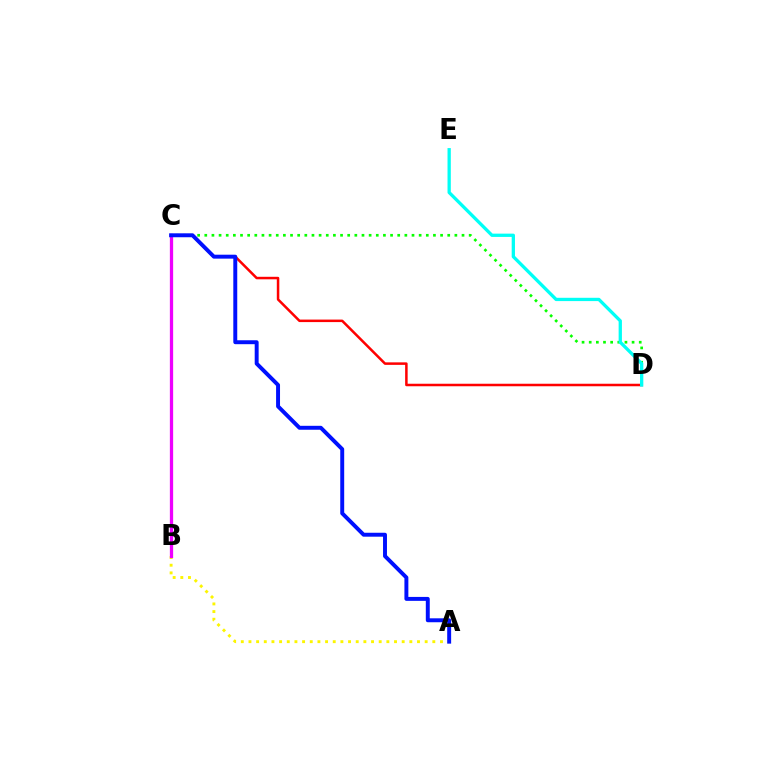{('C', 'D'): [{'color': '#08ff00', 'line_style': 'dotted', 'thickness': 1.94}, {'color': '#ff0000', 'line_style': 'solid', 'thickness': 1.81}], ('A', 'B'): [{'color': '#fcf500', 'line_style': 'dotted', 'thickness': 2.08}], ('B', 'C'): [{'color': '#ee00ff', 'line_style': 'solid', 'thickness': 2.36}], ('A', 'C'): [{'color': '#0010ff', 'line_style': 'solid', 'thickness': 2.84}], ('D', 'E'): [{'color': '#00fff6', 'line_style': 'solid', 'thickness': 2.37}]}